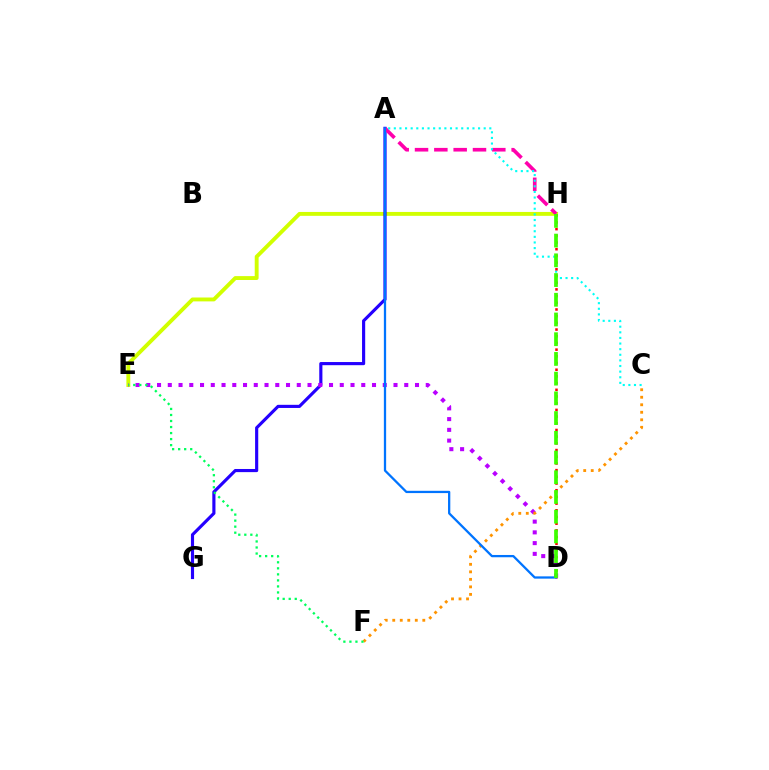{('E', 'H'): [{'color': '#d1ff00', 'line_style': 'solid', 'thickness': 2.8}], ('A', 'G'): [{'color': '#2500ff', 'line_style': 'solid', 'thickness': 2.26}], ('A', 'H'): [{'color': '#ff00ac', 'line_style': 'dashed', 'thickness': 2.62}], ('A', 'C'): [{'color': '#00fff6', 'line_style': 'dotted', 'thickness': 1.53}], ('D', 'H'): [{'color': '#ff0000', 'line_style': 'dotted', 'thickness': 1.82}, {'color': '#3dff00', 'line_style': 'dashed', 'thickness': 2.68}], ('D', 'E'): [{'color': '#b900ff', 'line_style': 'dotted', 'thickness': 2.92}], ('C', 'F'): [{'color': '#ff9400', 'line_style': 'dotted', 'thickness': 2.04}], ('A', 'D'): [{'color': '#0074ff', 'line_style': 'solid', 'thickness': 1.64}], ('E', 'F'): [{'color': '#00ff5c', 'line_style': 'dotted', 'thickness': 1.64}]}